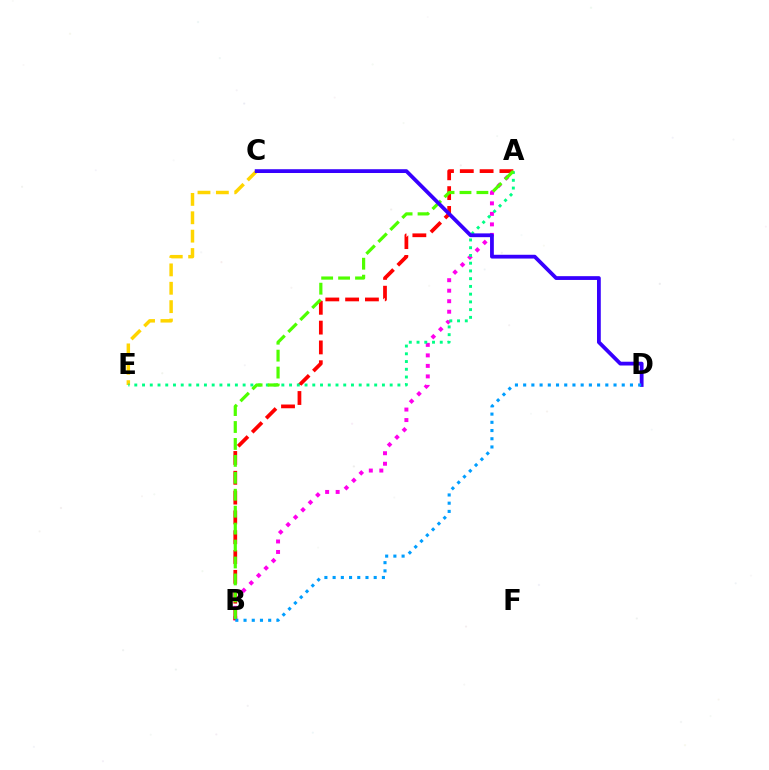{('A', 'B'): [{'color': '#ff00ed', 'line_style': 'dotted', 'thickness': 2.85}, {'color': '#ff0000', 'line_style': 'dashed', 'thickness': 2.69}, {'color': '#4fff00', 'line_style': 'dashed', 'thickness': 2.3}], ('C', 'E'): [{'color': '#ffd500', 'line_style': 'dashed', 'thickness': 2.5}], ('A', 'E'): [{'color': '#00ff86', 'line_style': 'dotted', 'thickness': 2.1}], ('C', 'D'): [{'color': '#3700ff', 'line_style': 'solid', 'thickness': 2.73}], ('B', 'D'): [{'color': '#009eff', 'line_style': 'dotted', 'thickness': 2.23}]}